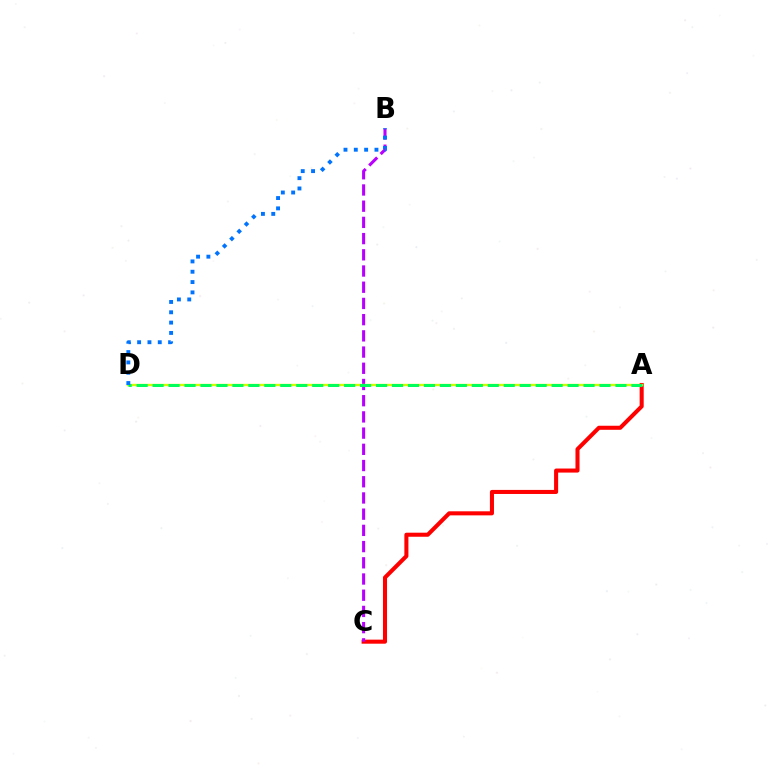{('A', 'C'): [{'color': '#ff0000', 'line_style': 'solid', 'thickness': 2.92}], ('B', 'C'): [{'color': '#b900ff', 'line_style': 'dashed', 'thickness': 2.2}], ('A', 'D'): [{'color': '#d1ff00', 'line_style': 'solid', 'thickness': 1.69}, {'color': '#00ff5c', 'line_style': 'dashed', 'thickness': 2.17}], ('B', 'D'): [{'color': '#0074ff', 'line_style': 'dotted', 'thickness': 2.8}]}